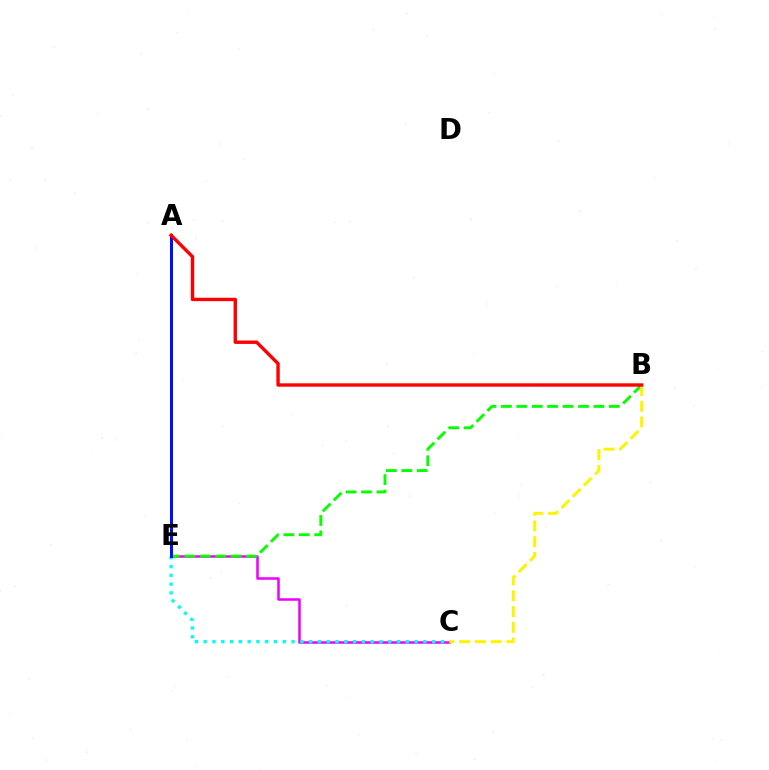{('C', 'E'): [{'color': '#ee00ff', 'line_style': 'solid', 'thickness': 1.82}, {'color': '#00fff6', 'line_style': 'dotted', 'thickness': 2.39}], ('B', 'E'): [{'color': '#08ff00', 'line_style': 'dashed', 'thickness': 2.09}], ('B', 'C'): [{'color': '#fcf500', 'line_style': 'dashed', 'thickness': 2.14}], ('A', 'E'): [{'color': '#0010ff', 'line_style': 'solid', 'thickness': 2.18}], ('A', 'B'): [{'color': '#ff0000', 'line_style': 'solid', 'thickness': 2.43}]}